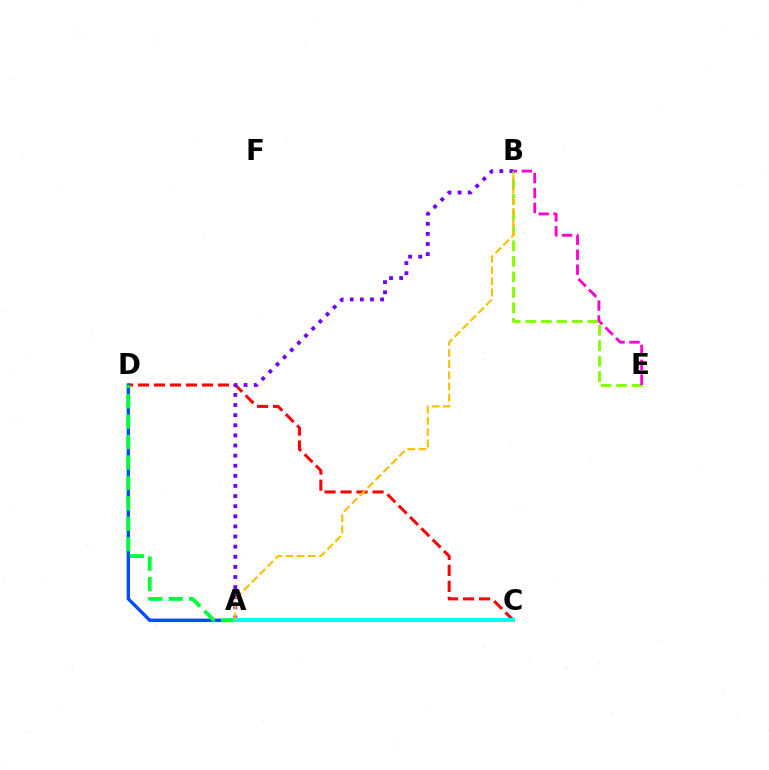{('C', 'D'): [{'color': '#ff0000', 'line_style': 'dashed', 'thickness': 2.17}], ('A', 'B'): [{'color': '#7200ff', 'line_style': 'dotted', 'thickness': 2.75}, {'color': '#ffbd00', 'line_style': 'dashed', 'thickness': 1.52}], ('B', 'E'): [{'color': '#84ff00', 'line_style': 'dashed', 'thickness': 2.1}, {'color': '#ff00cf', 'line_style': 'dashed', 'thickness': 2.03}], ('A', 'D'): [{'color': '#004bff', 'line_style': 'solid', 'thickness': 2.4}, {'color': '#00ff39', 'line_style': 'dashed', 'thickness': 2.77}], ('A', 'C'): [{'color': '#00fff6', 'line_style': 'solid', 'thickness': 2.9}]}